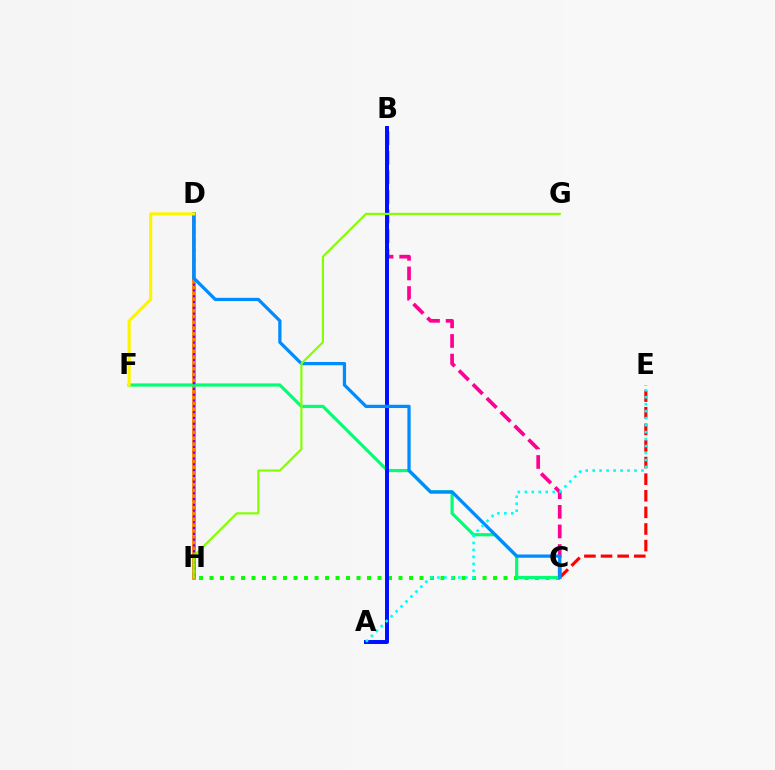{('C', 'E'): [{'color': '#ff0000', 'line_style': 'dashed', 'thickness': 2.26}], ('B', 'C'): [{'color': '#ff0094', 'line_style': 'dashed', 'thickness': 2.66}], ('C', 'H'): [{'color': '#08ff00', 'line_style': 'dotted', 'thickness': 2.85}], ('D', 'H'): [{'color': '#ee00ff', 'line_style': 'dotted', 'thickness': 2.6}, {'color': '#ff7c00', 'line_style': 'solid', 'thickness': 2.7}, {'color': '#7200ff', 'line_style': 'dotted', 'thickness': 1.57}], ('C', 'F'): [{'color': '#00ff74', 'line_style': 'solid', 'thickness': 2.29}], ('A', 'B'): [{'color': '#0010ff', 'line_style': 'solid', 'thickness': 2.86}], ('C', 'D'): [{'color': '#008cff', 'line_style': 'solid', 'thickness': 2.35}], ('D', 'F'): [{'color': '#fcf500', 'line_style': 'solid', 'thickness': 2.27}], ('A', 'E'): [{'color': '#00fff6', 'line_style': 'dotted', 'thickness': 1.89}], ('G', 'H'): [{'color': '#84ff00', 'line_style': 'solid', 'thickness': 1.56}]}